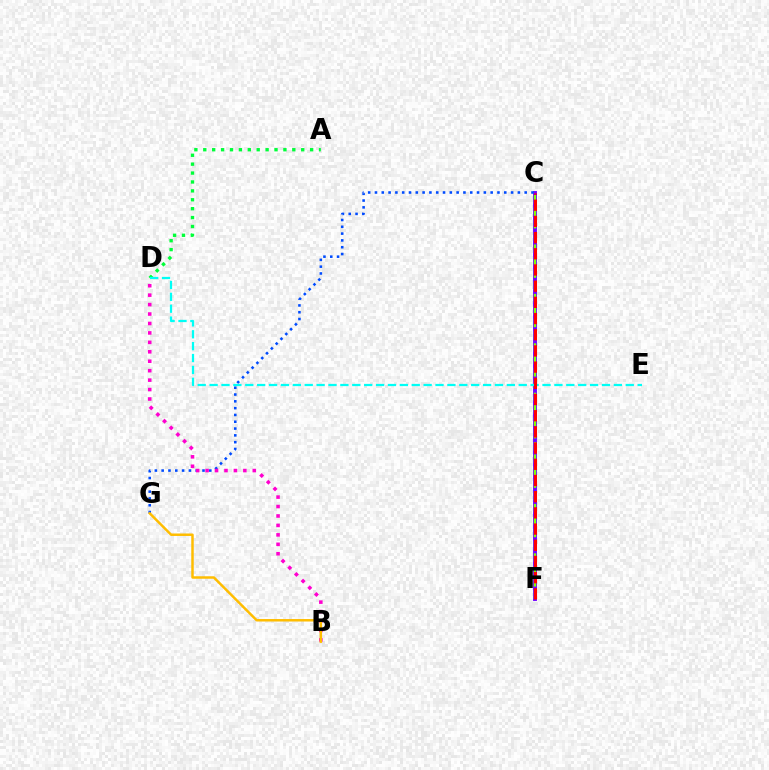{('C', 'F'): [{'color': '#7200ff', 'line_style': 'solid', 'thickness': 2.8}, {'color': '#84ff00', 'line_style': 'dashed', 'thickness': 1.68}, {'color': '#ff0000', 'line_style': 'dashed', 'thickness': 2.2}], ('C', 'G'): [{'color': '#004bff', 'line_style': 'dotted', 'thickness': 1.85}], ('B', 'D'): [{'color': '#ff00cf', 'line_style': 'dotted', 'thickness': 2.57}], ('A', 'D'): [{'color': '#00ff39', 'line_style': 'dotted', 'thickness': 2.42}], ('D', 'E'): [{'color': '#00fff6', 'line_style': 'dashed', 'thickness': 1.62}], ('B', 'G'): [{'color': '#ffbd00', 'line_style': 'solid', 'thickness': 1.78}]}